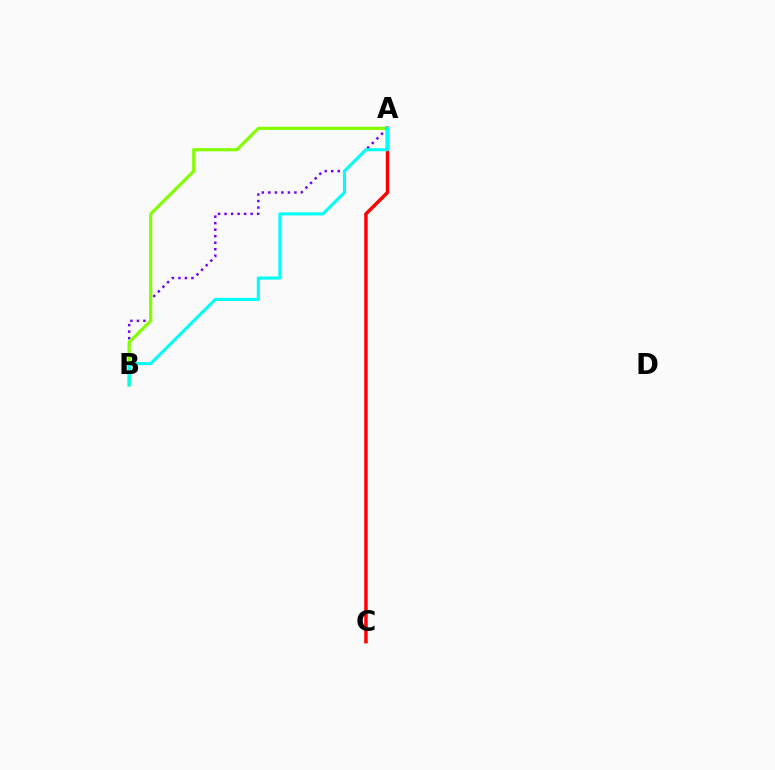{('A', 'B'): [{'color': '#7200ff', 'line_style': 'dotted', 'thickness': 1.77}, {'color': '#84ff00', 'line_style': 'solid', 'thickness': 2.3}, {'color': '#00fff6', 'line_style': 'solid', 'thickness': 2.23}], ('A', 'C'): [{'color': '#ff0000', 'line_style': 'solid', 'thickness': 2.51}]}